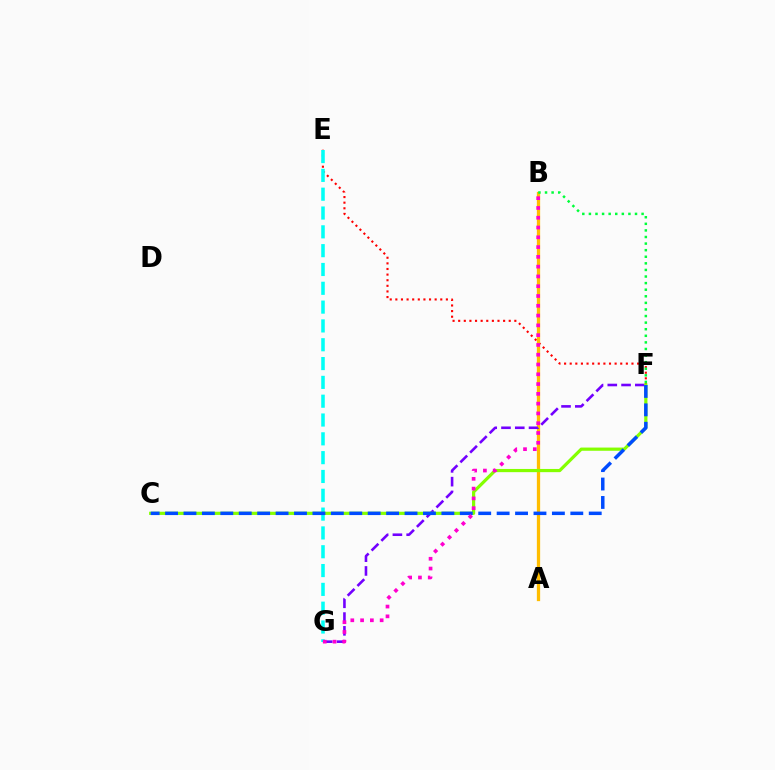{('E', 'F'): [{'color': '#ff0000', 'line_style': 'dotted', 'thickness': 1.53}], ('A', 'B'): [{'color': '#ffbd00', 'line_style': 'solid', 'thickness': 2.36}], ('E', 'G'): [{'color': '#00fff6', 'line_style': 'dashed', 'thickness': 2.56}], ('F', 'G'): [{'color': '#7200ff', 'line_style': 'dashed', 'thickness': 1.87}], ('C', 'F'): [{'color': '#84ff00', 'line_style': 'solid', 'thickness': 2.3}, {'color': '#004bff', 'line_style': 'dashed', 'thickness': 2.5}], ('B', 'F'): [{'color': '#00ff39', 'line_style': 'dotted', 'thickness': 1.79}], ('B', 'G'): [{'color': '#ff00cf', 'line_style': 'dotted', 'thickness': 2.66}]}